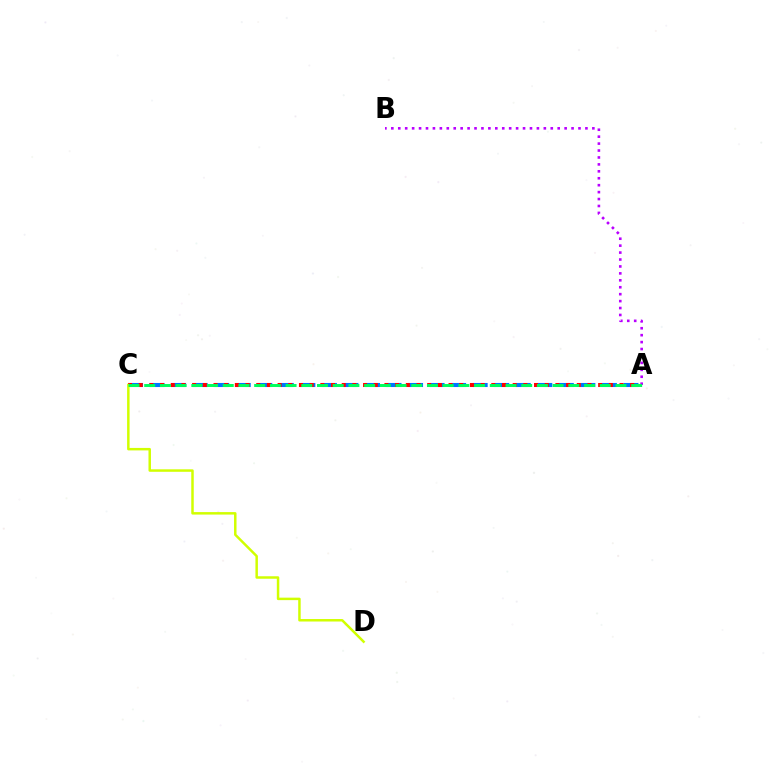{('A', 'C'): [{'color': '#0074ff', 'line_style': 'dashed', 'thickness': 2.93}, {'color': '#ff0000', 'line_style': 'dotted', 'thickness': 2.9}, {'color': '#00ff5c', 'line_style': 'dashed', 'thickness': 2.13}], ('C', 'D'): [{'color': '#d1ff00', 'line_style': 'solid', 'thickness': 1.79}], ('A', 'B'): [{'color': '#b900ff', 'line_style': 'dotted', 'thickness': 1.88}]}